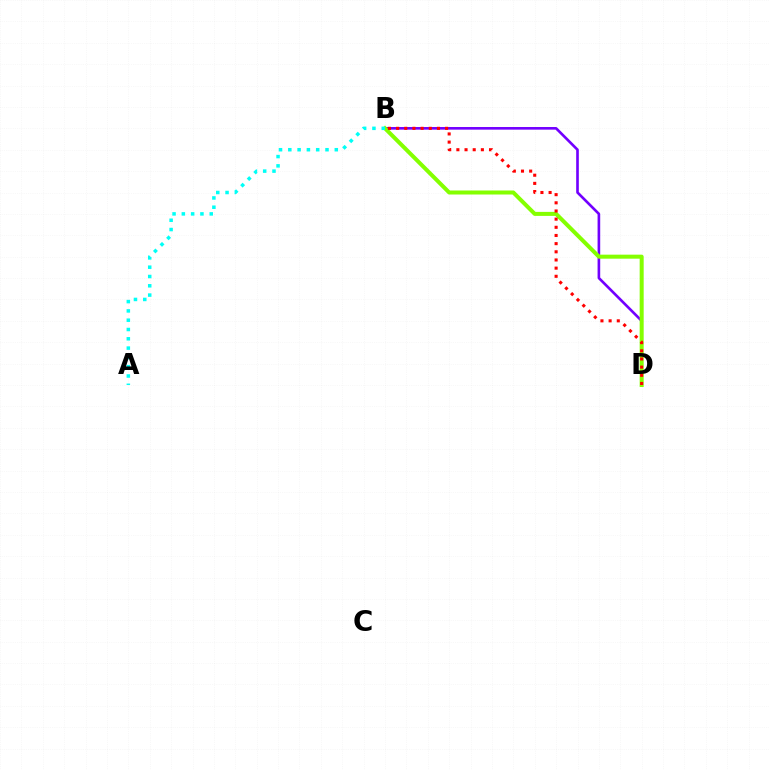{('B', 'D'): [{'color': '#7200ff', 'line_style': 'solid', 'thickness': 1.9}, {'color': '#84ff00', 'line_style': 'solid', 'thickness': 2.89}, {'color': '#ff0000', 'line_style': 'dotted', 'thickness': 2.22}], ('A', 'B'): [{'color': '#00fff6', 'line_style': 'dotted', 'thickness': 2.53}]}